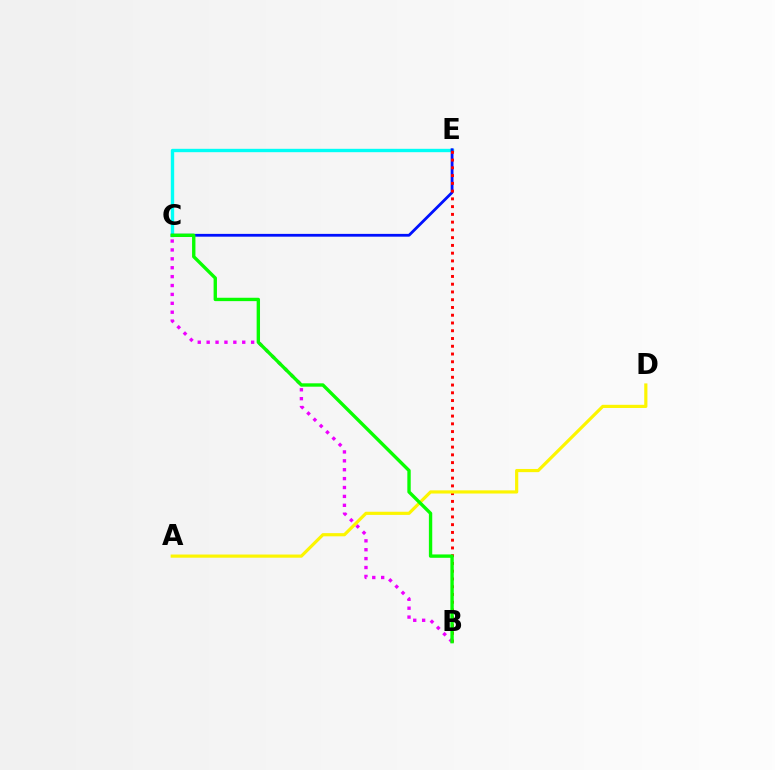{('C', 'E'): [{'color': '#00fff6', 'line_style': 'solid', 'thickness': 2.42}, {'color': '#0010ff', 'line_style': 'solid', 'thickness': 2.01}], ('B', 'E'): [{'color': '#ff0000', 'line_style': 'dotted', 'thickness': 2.11}], ('B', 'C'): [{'color': '#ee00ff', 'line_style': 'dotted', 'thickness': 2.42}, {'color': '#08ff00', 'line_style': 'solid', 'thickness': 2.42}], ('A', 'D'): [{'color': '#fcf500', 'line_style': 'solid', 'thickness': 2.29}]}